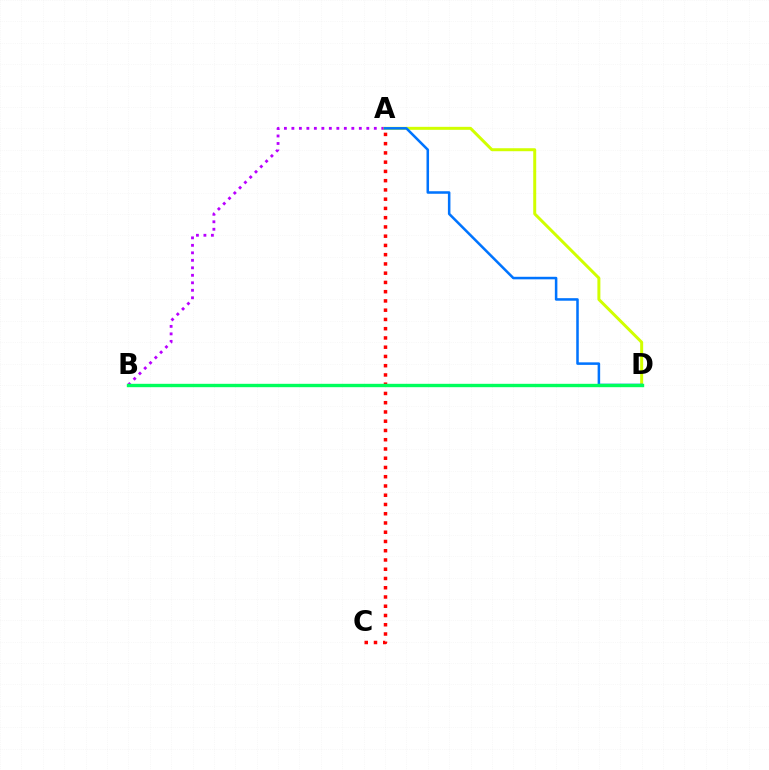{('A', 'B'): [{'color': '#b900ff', 'line_style': 'dotted', 'thickness': 2.04}], ('A', 'D'): [{'color': '#d1ff00', 'line_style': 'solid', 'thickness': 2.15}, {'color': '#0074ff', 'line_style': 'solid', 'thickness': 1.82}], ('A', 'C'): [{'color': '#ff0000', 'line_style': 'dotted', 'thickness': 2.51}], ('B', 'D'): [{'color': '#00ff5c', 'line_style': 'solid', 'thickness': 2.43}]}